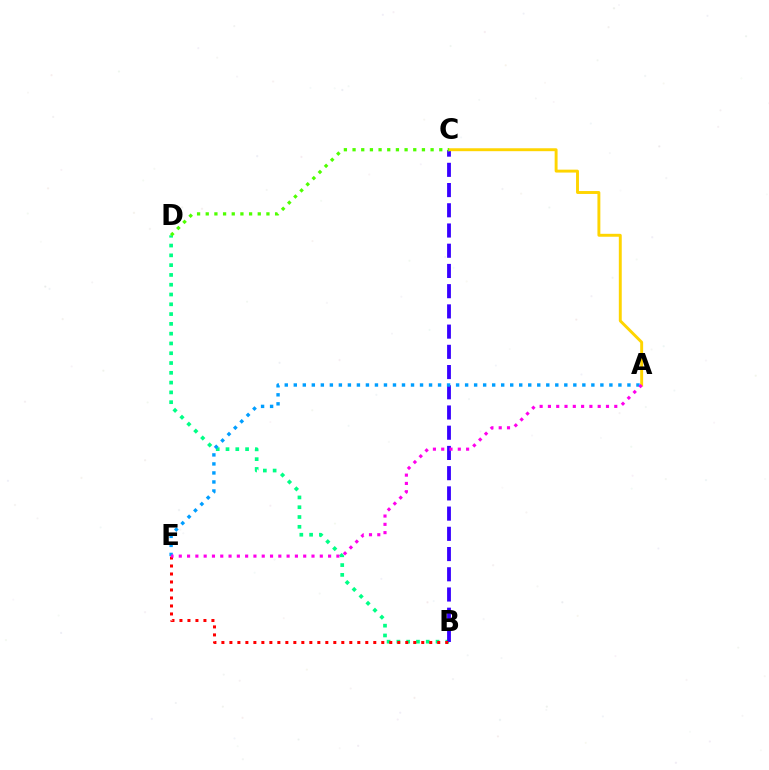{('B', 'D'): [{'color': '#00ff86', 'line_style': 'dotted', 'thickness': 2.66}], ('B', 'C'): [{'color': '#3700ff', 'line_style': 'dashed', 'thickness': 2.75}], ('A', 'C'): [{'color': '#ffd500', 'line_style': 'solid', 'thickness': 2.1}], ('B', 'E'): [{'color': '#ff0000', 'line_style': 'dotted', 'thickness': 2.17}], ('C', 'D'): [{'color': '#4fff00', 'line_style': 'dotted', 'thickness': 2.36}], ('A', 'E'): [{'color': '#009eff', 'line_style': 'dotted', 'thickness': 2.45}, {'color': '#ff00ed', 'line_style': 'dotted', 'thickness': 2.25}]}